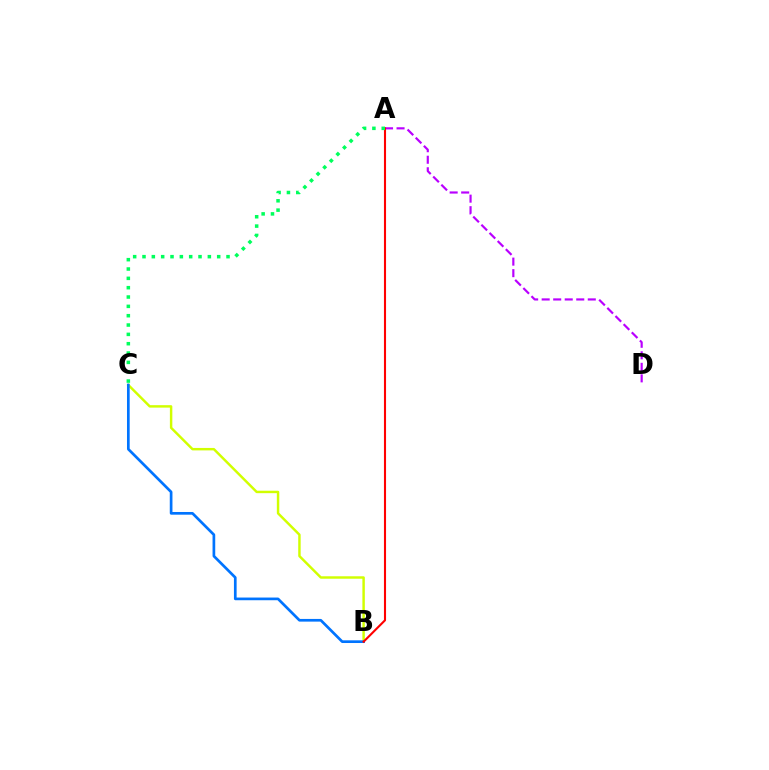{('A', 'D'): [{'color': '#b900ff', 'line_style': 'dashed', 'thickness': 1.57}], ('B', 'C'): [{'color': '#d1ff00', 'line_style': 'solid', 'thickness': 1.76}, {'color': '#0074ff', 'line_style': 'solid', 'thickness': 1.94}], ('A', 'B'): [{'color': '#ff0000', 'line_style': 'solid', 'thickness': 1.51}], ('A', 'C'): [{'color': '#00ff5c', 'line_style': 'dotted', 'thickness': 2.54}]}